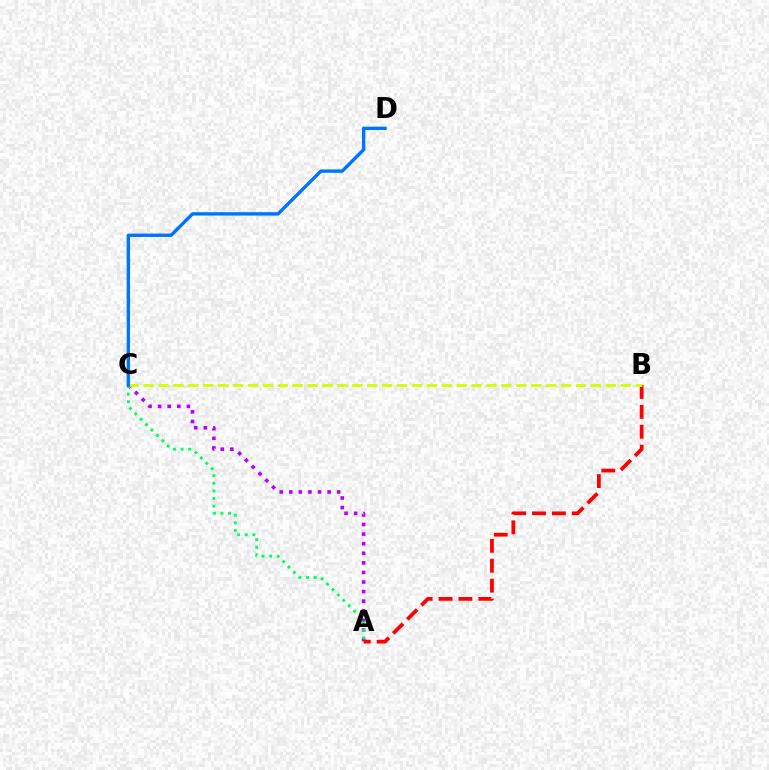{('A', 'C'): [{'color': '#b900ff', 'line_style': 'dotted', 'thickness': 2.6}, {'color': '#00ff5c', 'line_style': 'dotted', 'thickness': 2.07}], ('A', 'B'): [{'color': '#ff0000', 'line_style': 'dashed', 'thickness': 2.7}], ('B', 'C'): [{'color': '#d1ff00', 'line_style': 'dashed', 'thickness': 2.03}], ('C', 'D'): [{'color': '#0074ff', 'line_style': 'solid', 'thickness': 2.43}]}